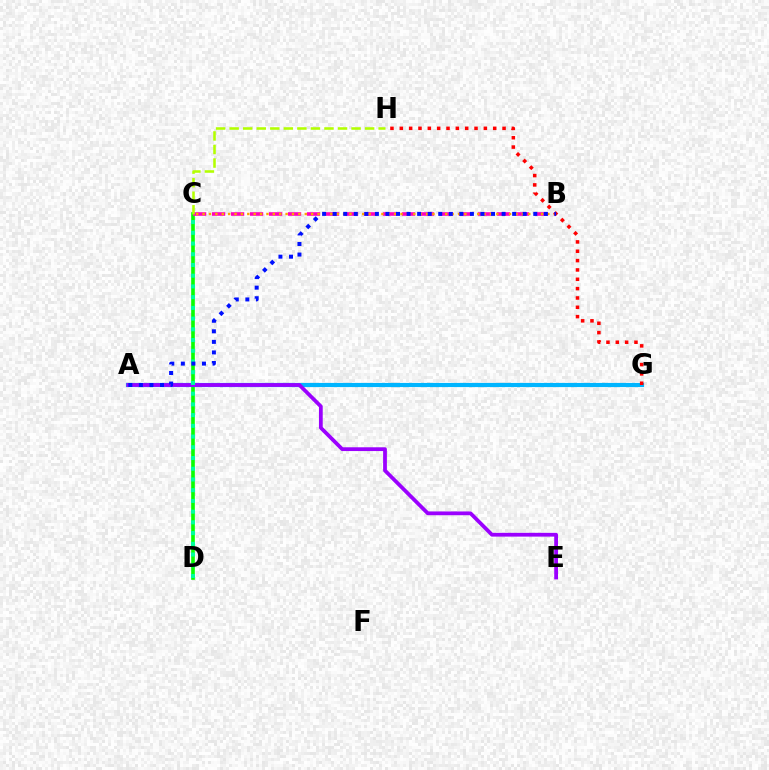{('C', 'D'): [{'color': '#08ff00', 'line_style': 'solid', 'thickness': 2.62}, {'color': '#00ff9d', 'line_style': 'dotted', 'thickness': 2.91}], ('A', 'G'): [{'color': '#00b5ff', 'line_style': 'solid', 'thickness': 2.99}], ('A', 'E'): [{'color': '#9b00ff', 'line_style': 'solid', 'thickness': 2.72}], ('B', 'C'): [{'color': '#ff00bd', 'line_style': 'dashed', 'thickness': 2.58}, {'color': '#ffa500', 'line_style': 'dotted', 'thickness': 1.73}], ('G', 'H'): [{'color': '#ff0000', 'line_style': 'dotted', 'thickness': 2.54}], ('A', 'B'): [{'color': '#0010ff', 'line_style': 'dotted', 'thickness': 2.87}], ('C', 'H'): [{'color': '#b3ff00', 'line_style': 'dashed', 'thickness': 1.84}]}